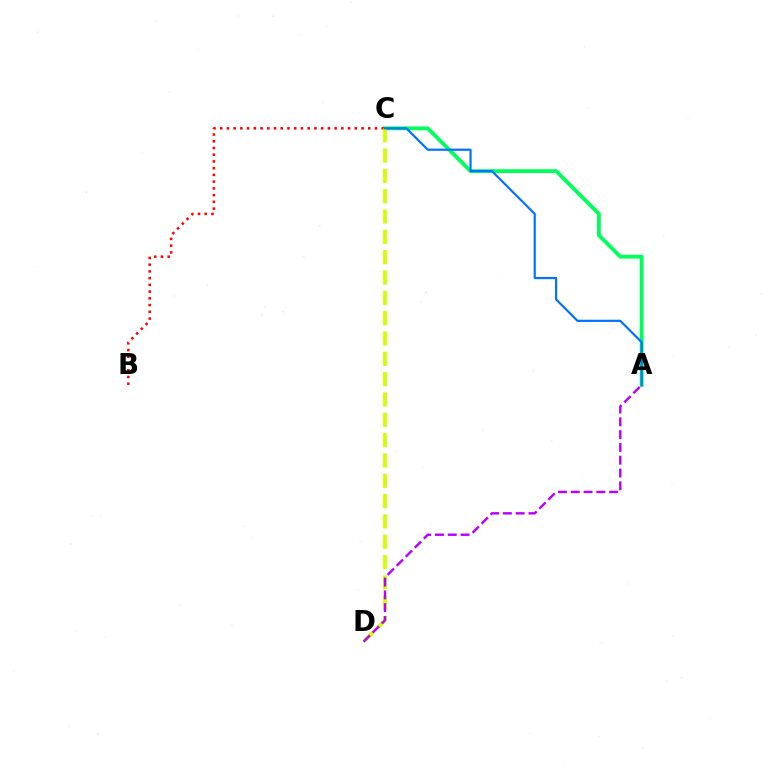{('A', 'C'): [{'color': '#00ff5c', 'line_style': 'solid', 'thickness': 2.75}, {'color': '#0074ff', 'line_style': 'solid', 'thickness': 1.59}], ('B', 'C'): [{'color': '#ff0000', 'line_style': 'dotted', 'thickness': 1.83}], ('C', 'D'): [{'color': '#d1ff00', 'line_style': 'dashed', 'thickness': 2.76}], ('A', 'D'): [{'color': '#b900ff', 'line_style': 'dashed', 'thickness': 1.74}]}